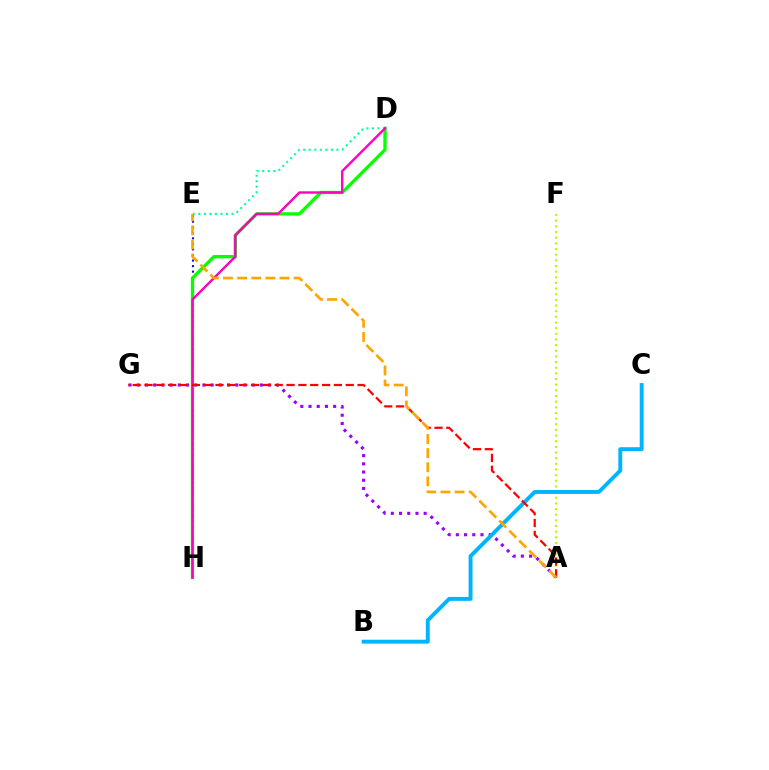{('A', 'G'): [{'color': '#9b00ff', 'line_style': 'dotted', 'thickness': 2.23}, {'color': '#ff0000', 'line_style': 'dashed', 'thickness': 1.61}], ('A', 'F'): [{'color': '#b3ff00', 'line_style': 'dotted', 'thickness': 1.54}], ('B', 'C'): [{'color': '#00b5ff', 'line_style': 'solid', 'thickness': 2.82}], ('E', 'H'): [{'color': '#0010ff', 'line_style': 'dotted', 'thickness': 1.51}], ('D', 'H'): [{'color': '#08ff00', 'line_style': 'solid', 'thickness': 2.38}, {'color': '#ff00bd', 'line_style': 'solid', 'thickness': 1.71}], ('D', 'E'): [{'color': '#00ff9d', 'line_style': 'dotted', 'thickness': 1.5}], ('A', 'E'): [{'color': '#ffa500', 'line_style': 'dashed', 'thickness': 1.92}]}